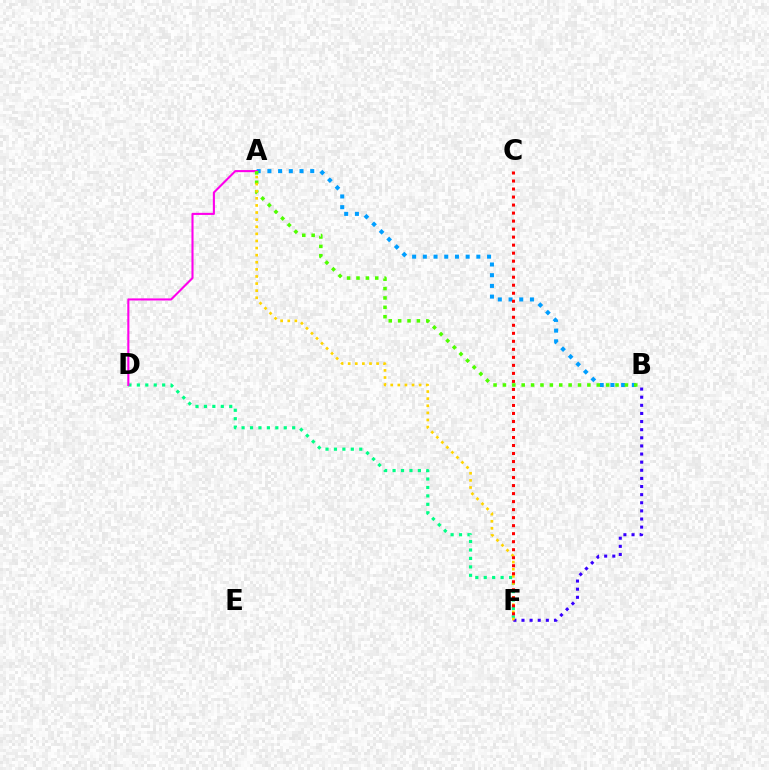{('A', 'B'): [{'color': '#009eff', 'line_style': 'dotted', 'thickness': 2.91}, {'color': '#4fff00', 'line_style': 'dotted', 'thickness': 2.55}], ('B', 'F'): [{'color': '#3700ff', 'line_style': 'dotted', 'thickness': 2.21}], ('D', 'F'): [{'color': '#00ff86', 'line_style': 'dotted', 'thickness': 2.29}], ('A', 'D'): [{'color': '#ff00ed', 'line_style': 'solid', 'thickness': 1.51}], ('A', 'F'): [{'color': '#ffd500', 'line_style': 'dotted', 'thickness': 1.93}], ('C', 'F'): [{'color': '#ff0000', 'line_style': 'dotted', 'thickness': 2.18}]}